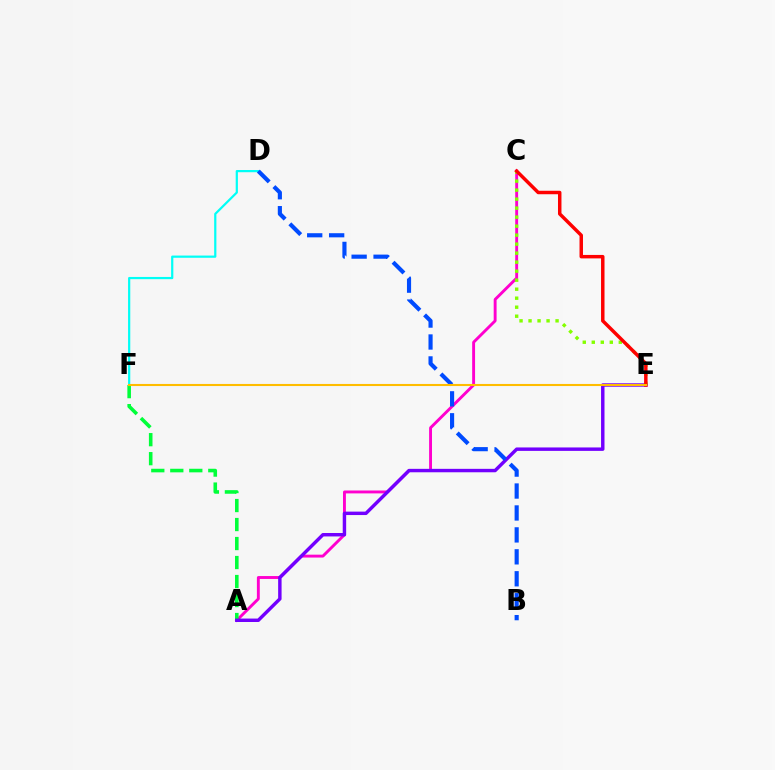{('A', 'C'): [{'color': '#ff00cf', 'line_style': 'solid', 'thickness': 2.09}], ('A', 'F'): [{'color': '#00ff39', 'line_style': 'dashed', 'thickness': 2.58}], ('A', 'E'): [{'color': '#7200ff', 'line_style': 'solid', 'thickness': 2.47}], ('C', 'E'): [{'color': '#84ff00', 'line_style': 'dotted', 'thickness': 2.45}, {'color': '#ff0000', 'line_style': 'solid', 'thickness': 2.5}], ('D', 'F'): [{'color': '#00fff6', 'line_style': 'solid', 'thickness': 1.6}], ('B', 'D'): [{'color': '#004bff', 'line_style': 'dashed', 'thickness': 2.98}], ('E', 'F'): [{'color': '#ffbd00', 'line_style': 'solid', 'thickness': 1.5}]}